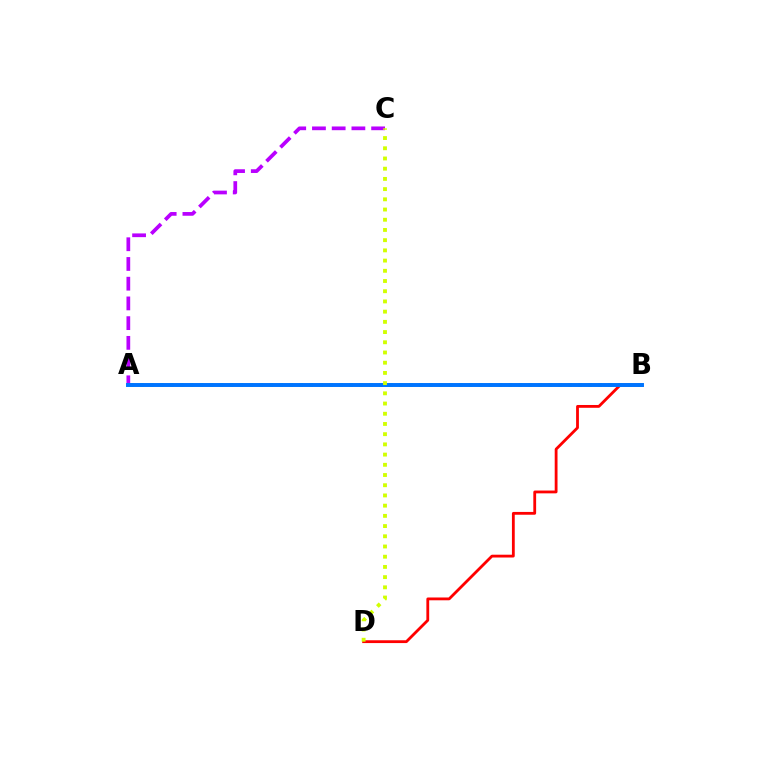{('A', 'C'): [{'color': '#b900ff', 'line_style': 'dashed', 'thickness': 2.68}], ('B', 'D'): [{'color': '#ff0000', 'line_style': 'solid', 'thickness': 2.02}], ('A', 'B'): [{'color': '#00ff5c', 'line_style': 'dotted', 'thickness': 2.71}, {'color': '#0074ff', 'line_style': 'solid', 'thickness': 2.84}], ('C', 'D'): [{'color': '#d1ff00', 'line_style': 'dotted', 'thickness': 2.77}]}